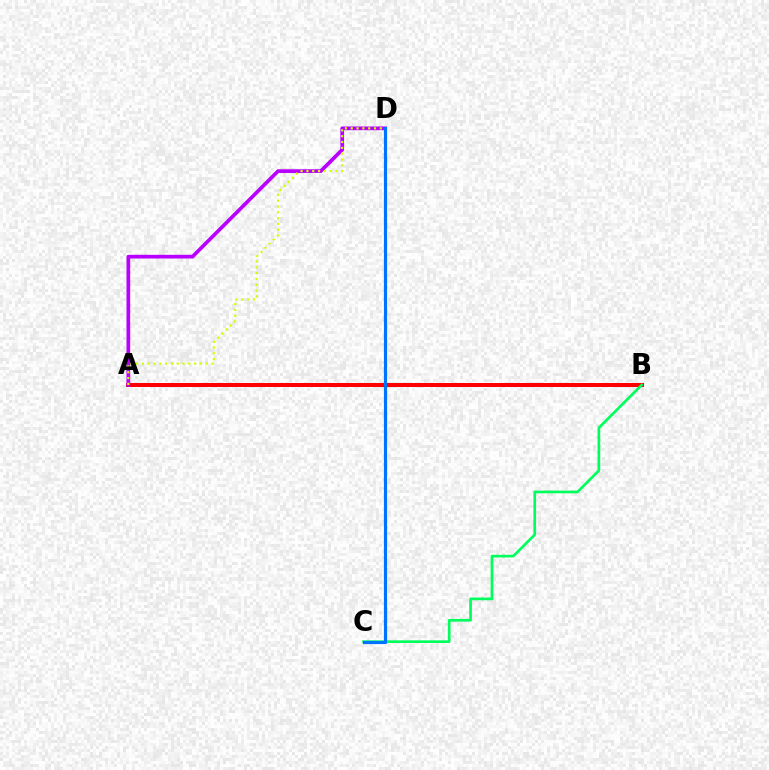{('A', 'B'): [{'color': '#ff0000', 'line_style': 'solid', 'thickness': 2.88}], ('A', 'D'): [{'color': '#b900ff', 'line_style': 'solid', 'thickness': 2.66}, {'color': '#d1ff00', 'line_style': 'dotted', 'thickness': 1.58}], ('B', 'C'): [{'color': '#00ff5c', 'line_style': 'solid', 'thickness': 1.93}], ('C', 'D'): [{'color': '#0074ff', 'line_style': 'solid', 'thickness': 2.29}]}